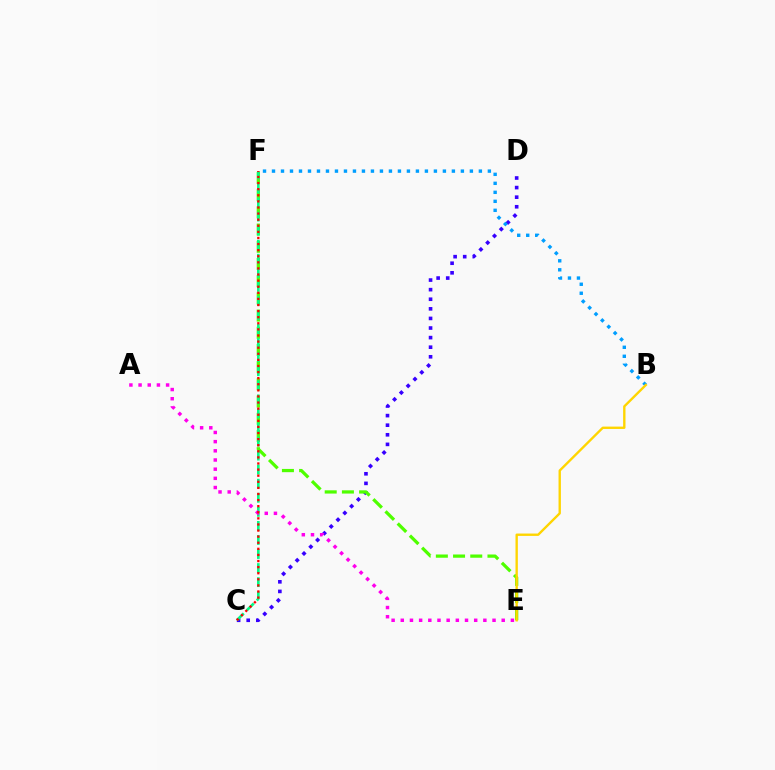{('C', 'D'): [{'color': '#3700ff', 'line_style': 'dotted', 'thickness': 2.61}], ('B', 'F'): [{'color': '#009eff', 'line_style': 'dotted', 'thickness': 2.44}], ('E', 'F'): [{'color': '#4fff00', 'line_style': 'dashed', 'thickness': 2.34}], ('C', 'F'): [{'color': '#00ff86', 'line_style': 'dashed', 'thickness': 1.91}, {'color': '#ff0000', 'line_style': 'dotted', 'thickness': 1.66}], ('B', 'E'): [{'color': '#ffd500', 'line_style': 'solid', 'thickness': 1.7}], ('A', 'E'): [{'color': '#ff00ed', 'line_style': 'dotted', 'thickness': 2.49}]}